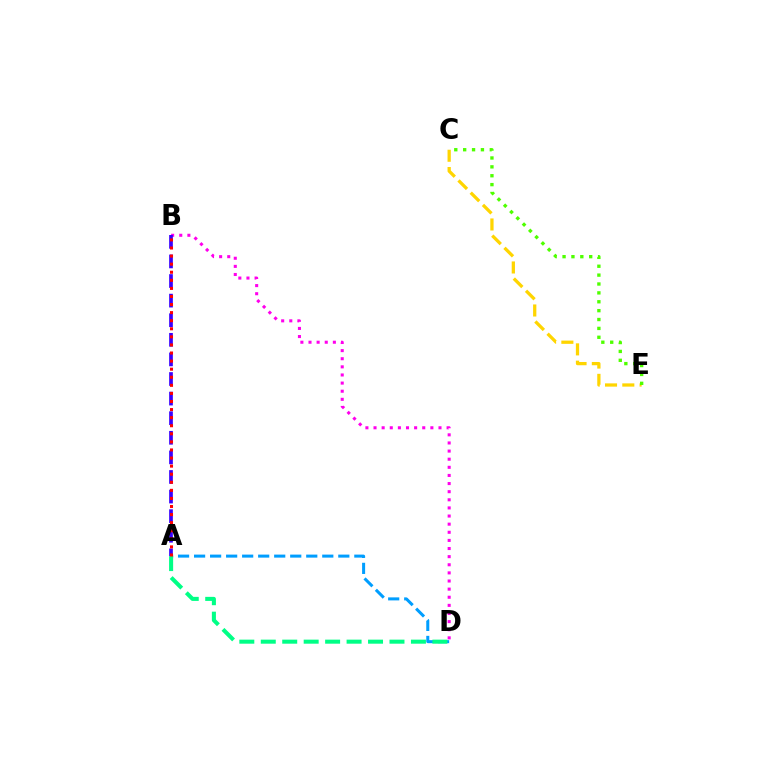{('A', 'D'): [{'color': '#009eff', 'line_style': 'dashed', 'thickness': 2.18}, {'color': '#00ff86', 'line_style': 'dashed', 'thickness': 2.91}], ('B', 'D'): [{'color': '#ff00ed', 'line_style': 'dotted', 'thickness': 2.21}], ('C', 'E'): [{'color': '#ffd500', 'line_style': 'dashed', 'thickness': 2.35}, {'color': '#4fff00', 'line_style': 'dotted', 'thickness': 2.41}], ('A', 'B'): [{'color': '#3700ff', 'line_style': 'dashed', 'thickness': 2.66}, {'color': '#ff0000', 'line_style': 'dotted', 'thickness': 2.19}]}